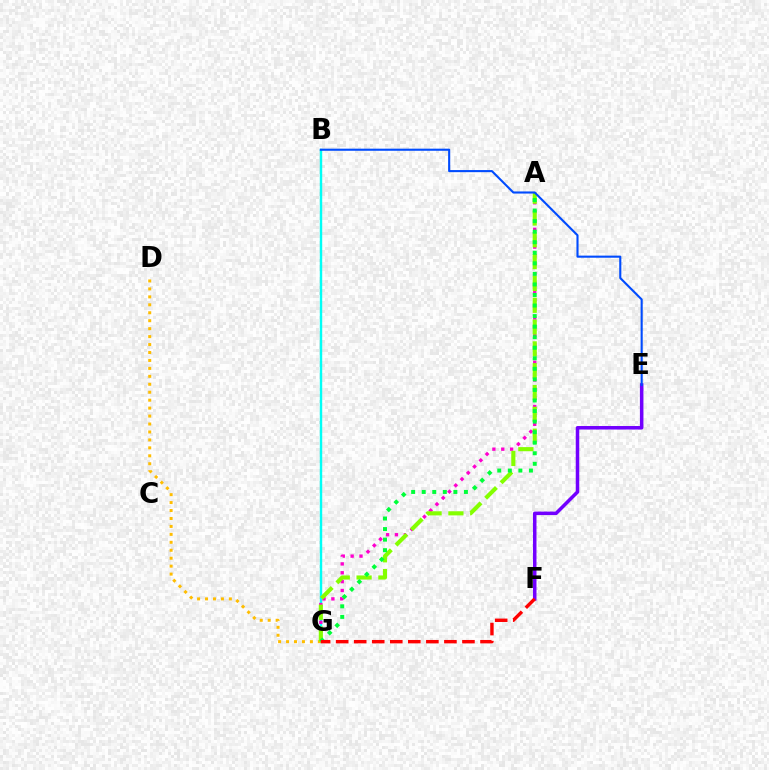{('B', 'G'): [{'color': '#00fff6', 'line_style': 'solid', 'thickness': 1.74}], ('A', 'G'): [{'color': '#ff00cf', 'line_style': 'dotted', 'thickness': 2.41}, {'color': '#84ff00', 'line_style': 'dashed', 'thickness': 2.96}, {'color': '#00ff39', 'line_style': 'dotted', 'thickness': 2.87}], ('D', 'G'): [{'color': '#ffbd00', 'line_style': 'dotted', 'thickness': 2.16}], ('E', 'F'): [{'color': '#7200ff', 'line_style': 'solid', 'thickness': 2.53}], ('B', 'E'): [{'color': '#004bff', 'line_style': 'solid', 'thickness': 1.52}], ('F', 'G'): [{'color': '#ff0000', 'line_style': 'dashed', 'thickness': 2.45}]}